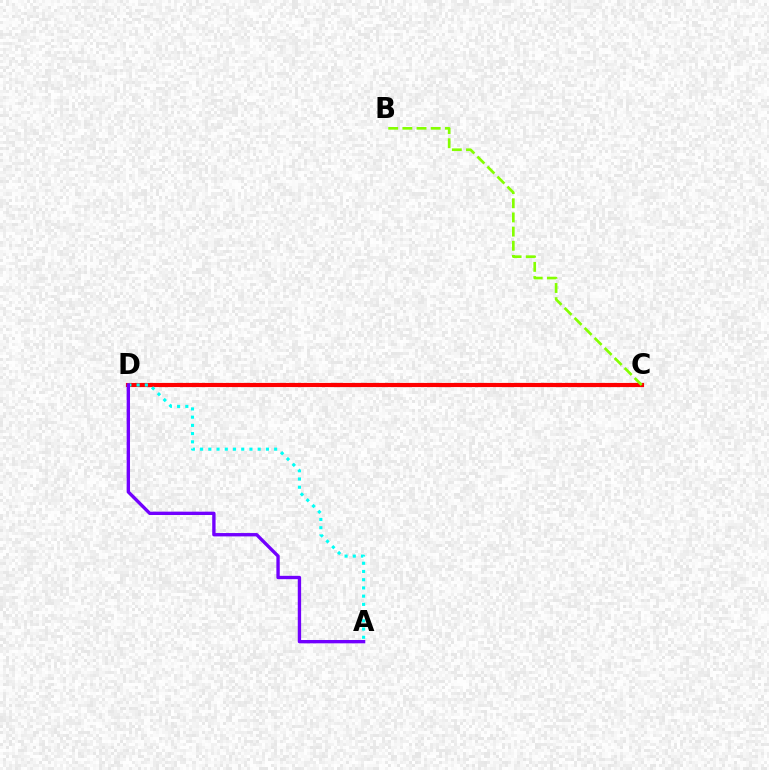{('C', 'D'): [{'color': '#ff0000', 'line_style': 'solid', 'thickness': 2.99}], ('B', 'C'): [{'color': '#84ff00', 'line_style': 'dashed', 'thickness': 1.92}], ('A', 'D'): [{'color': '#00fff6', 'line_style': 'dotted', 'thickness': 2.23}, {'color': '#7200ff', 'line_style': 'solid', 'thickness': 2.41}]}